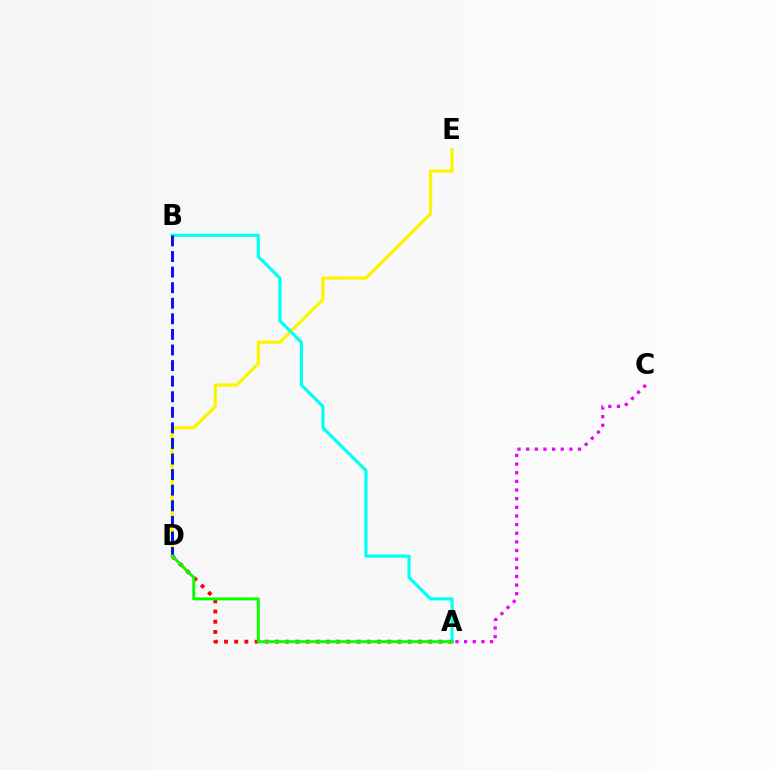{('A', 'D'): [{'color': '#ff0000', 'line_style': 'dotted', 'thickness': 2.77}, {'color': '#08ff00', 'line_style': 'solid', 'thickness': 2.12}], ('D', 'E'): [{'color': '#fcf500', 'line_style': 'solid', 'thickness': 2.3}], ('A', 'B'): [{'color': '#00fff6', 'line_style': 'solid', 'thickness': 2.27}], ('A', 'C'): [{'color': '#ee00ff', 'line_style': 'dotted', 'thickness': 2.35}], ('B', 'D'): [{'color': '#0010ff', 'line_style': 'dashed', 'thickness': 2.12}]}